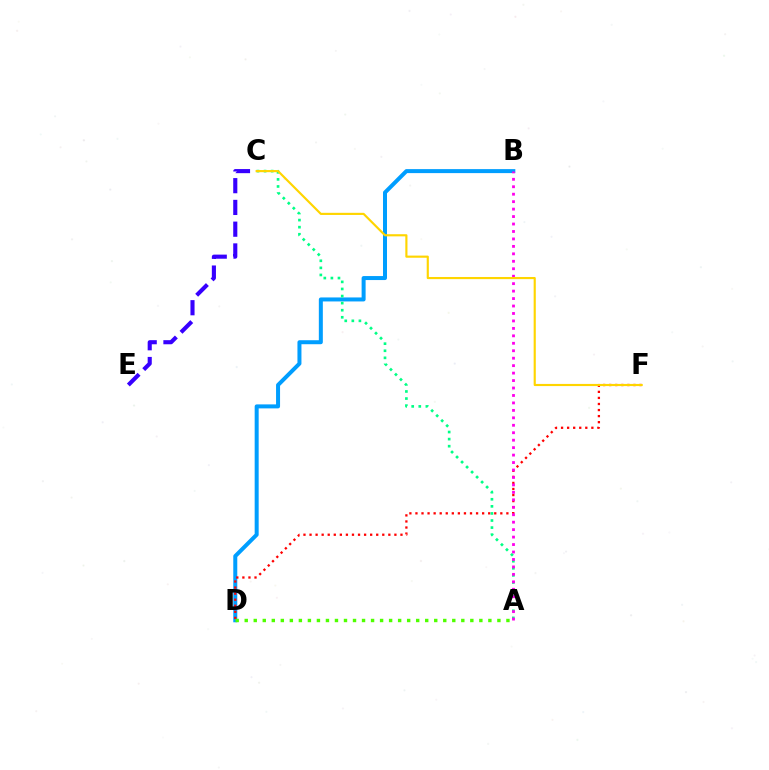{('C', 'E'): [{'color': '#3700ff', 'line_style': 'dashed', 'thickness': 2.96}], ('B', 'D'): [{'color': '#009eff', 'line_style': 'solid', 'thickness': 2.88}], ('D', 'F'): [{'color': '#ff0000', 'line_style': 'dotted', 'thickness': 1.65}], ('A', 'C'): [{'color': '#00ff86', 'line_style': 'dotted', 'thickness': 1.92}], ('A', 'B'): [{'color': '#ff00ed', 'line_style': 'dotted', 'thickness': 2.03}], ('A', 'D'): [{'color': '#4fff00', 'line_style': 'dotted', 'thickness': 2.45}], ('C', 'F'): [{'color': '#ffd500', 'line_style': 'solid', 'thickness': 1.55}]}